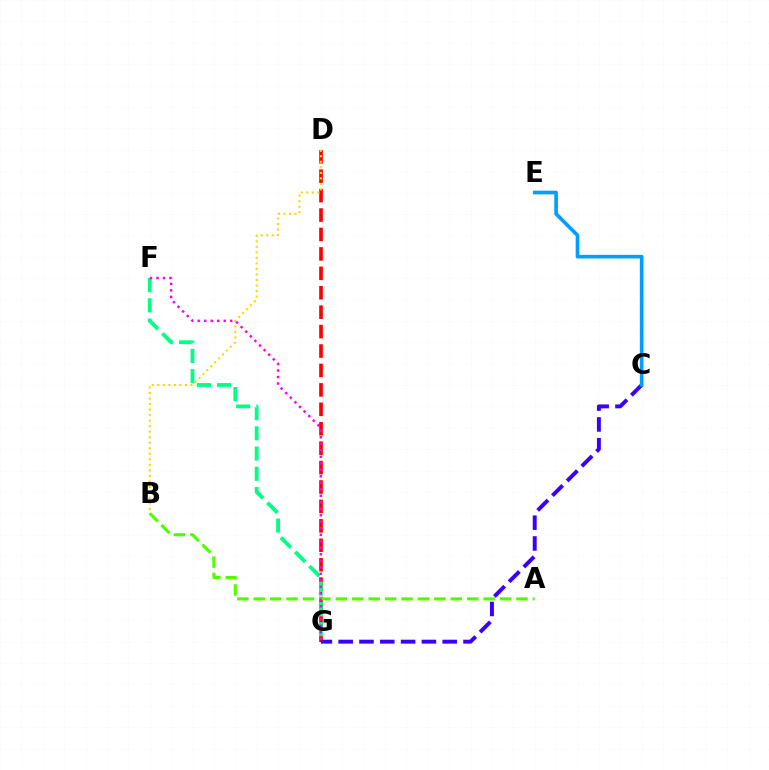{('D', 'G'): [{'color': '#ff0000', 'line_style': 'dashed', 'thickness': 2.64}], ('F', 'G'): [{'color': '#00ff86', 'line_style': 'dashed', 'thickness': 2.75}, {'color': '#ff00ed', 'line_style': 'dotted', 'thickness': 1.77}], ('B', 'D'): [{'color': '#ffd500', 'line_style': 'dotted', 'thickness': 1.5}], ('C', 'G'): [{'color': '#3700ff', 'line_style': 'dashed', 'thickness': 2.83}], ('A', 'B'): [{'color': '#4fff00', 'line_style': 'dashed', 'thickness': 2.23}], ('C', 'E'): [{'color': '#009eff', 'line_style': 'solid', 'thickness': 2.63}]}